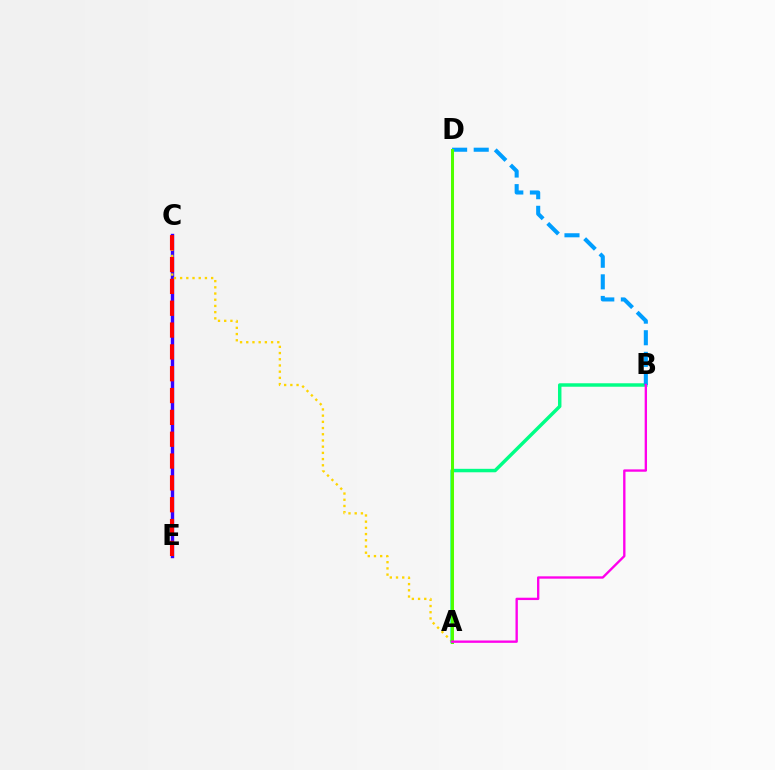{('C', 'E'): [{'color': '#3700ff', 'line_style': 'solid', 'thickness': 2.44}, {'color': '#ff0000', 'line_style': 'dashed', 'thickness': 2.97}], ('A', 'C'): [{'color': '#ffd500', 'line_style': 'dotted', 'thickness': 1.69}], ('A', 'B'): [{'color': '#00ff86', 'line_style': 'solid', 'thickness': 2.49}, {'color': '#ff00ed', 'line_style': 'solid', 'thickness': 1.69}], ('B', 'D'): [{'color': '#009eff', 'line_style': 'dashed', 'thickness': 2.93}], ('A', 'D'): [{'color': '#4fff00', 'line_style': 'solid', 'thickness': 2.17}]}